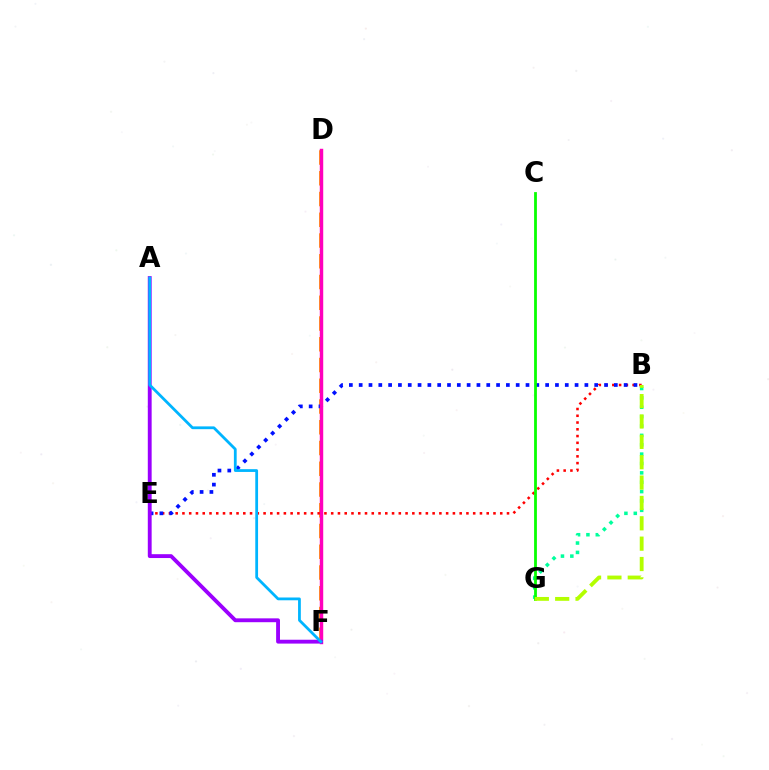{('D', 'F'): [{'color': '#ffa500', 'line_style': 'dashed', 'thickness': 2.82}, {'color': '#ff00bd', 'line_style': 'solid', 'thickness': 2.47}], ('B', 'E'): [{'color': '#ff0000', 'line_style': 'dotted', 'thickness': 1.84}, {'color': '#0010ff', 'line_style': 'dotted', 'thickness': 2.67}], ('B', 'G'): [{'color': '#00ff9d', 'line_style': 'dotted', 'thickness': 2.55}, {'color': '#b3ff00', 'line_style': 'dashed', 'thickness': 2.77}], ('A', 'F'): [{'color': '#9b00ff', 'line_style': 'solid', 'thickness': 2.77}, {'color': '#00b5ff', 'line_style': 'solid', 'thickness': 2.0}], ('C', 'G'): [{'color': '#08ff00', 'line_style': 'solid', 'thickness': 2.01}]}